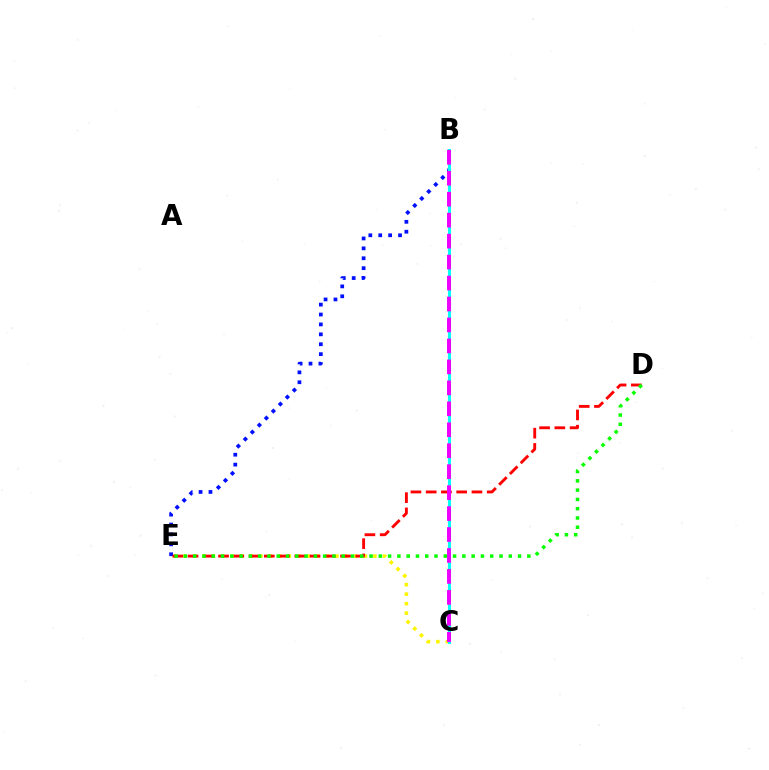{('B', 'E'): [{'color': '#0010ff', 'line_style': 'dotted', 'thickness': 2.69}], ('C', 'E'): [{'color': '#fcf500', 'line_style': 'dotted', 'thickness': 2.58}], ('D', 'E'): [{'color': '#ff0000', 'line_style': 'dashed', 'thickness': 2.07}, {'color': '#08ff00', 'line_style': 'dotted', 'thickness': 2.52}], ('B', 'C'): [{'color': '#00fff6', 'line_style': 'solid', 'thickness': 2.2}, {'color': '#ee00ff', 'line_style': 'dashed', 'thickness': 2.85}]}